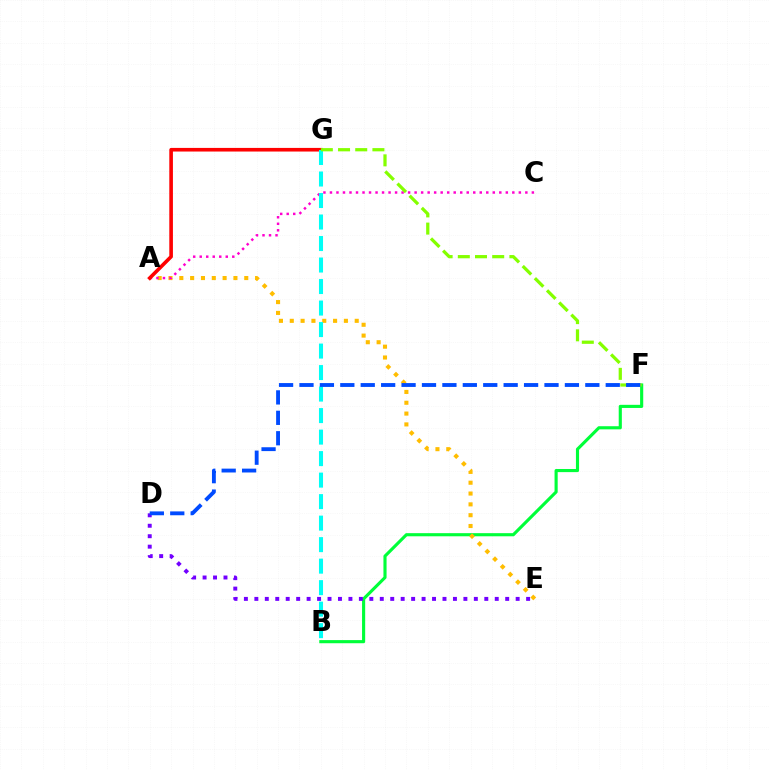{('B', 'F'): [{'color': '#00ff39', 'line_style': 'solid', 'thickness': 2.25}], ('A', 'E'): [{'color': '#ffbd00', 'line_style': 'dotted', 'thickness': 2.94}], ('D', 'E'): [{'color': '#7200ff', 'line_style': 'dotted', 'thickness': 2.84}], ('A', 'C'): [{'color': '#ff00cf', 'line_style': 'dotted', 'thickness': 1.77}], ('A', 'G'): [{'color': '#ff0000', 'line_style': 'solid', 'thickness': 2.61}], ('B', 'G'): [{'color': '#00fff6', 'line_style': 'dashed', 'thickness': 2.92}], ('F', 'G'): [{'color': '#84ff00', 'line_style': 'dashed', 'thickness': 2.34}], ('D', 'F'): [{'color': '#004bff', 'line_style': 'dashed', 'thickness': 2.77}]}